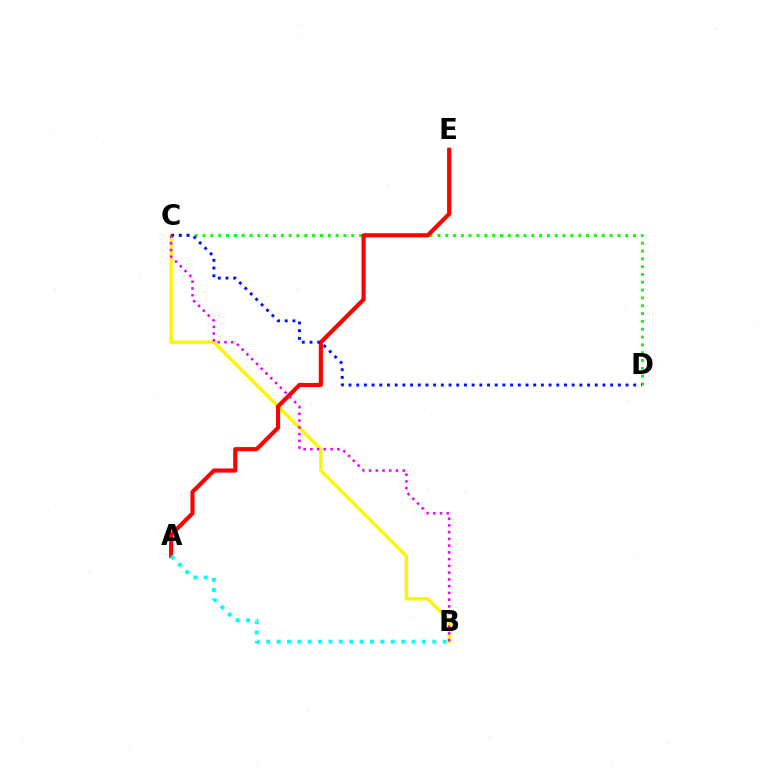{('B', 'C'): [{'color': '#fcf500', 'line_style': 'solid', 'thickness': 2.41}, {'color': '#ee00ff', 'line_style': 'dotted', 'thickness': 1.83}], ('C', 'D'): [{'color': '#08ff00', 'line_style': 'dotted', 'thickness': 2.13}, {'color': '#0010ff', 'line_style': 'dotted', 'thickness': 2.09}], ('A', 'E'): [{'color': '#ff0000', 'line_style': 'solid', 'thickness': 2.98}], ('A', 'B'): [{'color': '#00fff6', 'line_style': 'dotted', 'thickness': 2.82}]}